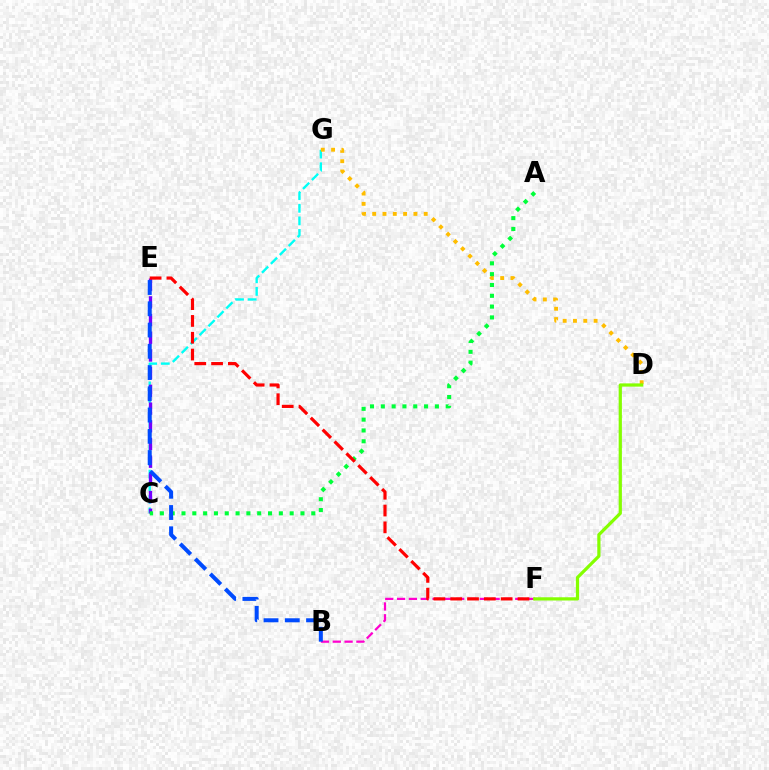{('C', 'G'): [{'color': '#00fff6', 'line_style': 'dashed', 'thickness': 1.71}], ('B', 'F'): [{'color': '#ff00cf', 'line_style': 'dashed', 'thickness': 1.61}], ('D', 'G'): [{'color': '#ffbd00', 'line_style': 'dotted', 'thickness': 2.8}], ('C', 'E'): [{'color': '#7200ff', 'line_style': 'dashed', 'thickness': 2.4}], ('A', 'C'): [{'color': '#00ff39', 'line_style': 'dotted', 'thickness': 2.94}], ('E', 'F'): [{'color': '#ff0000', 'line_style': 'dashed', 'thickness': 2.28}], ('B', 'E'): [{'color': '#004bff', 'line_style': 'dashed', 'thickness': 2.89}], ('D', 'F'): [{'color': '#84ff00', 'line_style': 'solid', 'thickness': 2.32}]}